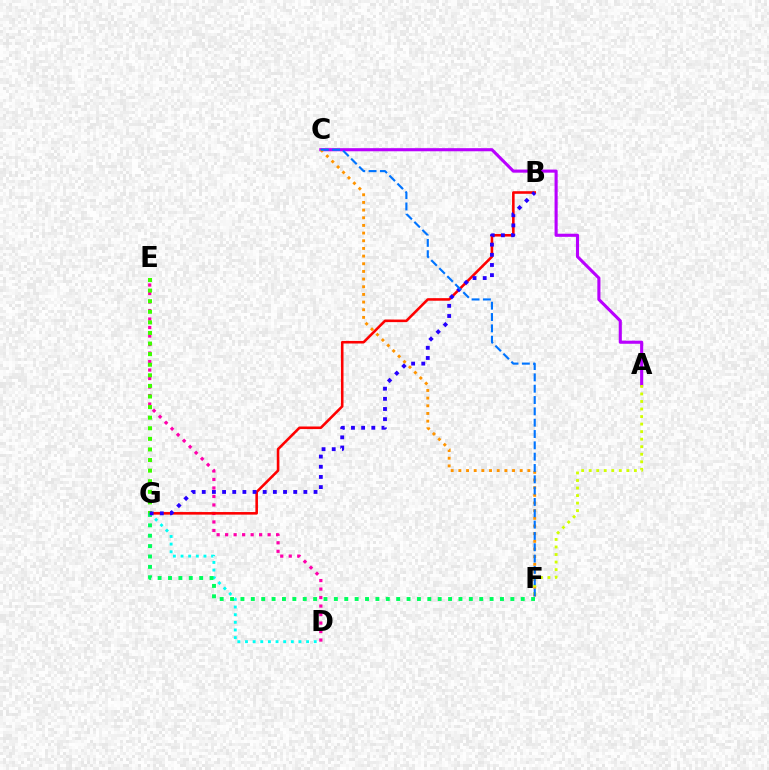{('D', 'E'): [{'color': '#ff00ac', 'line_style': 'dotted', 'thickness': 2.31}], ('D', 'G'): [{'color': '#00fff6', 'line_style': 'dotted', 'thickness': 2.08}], ('A', 'C'): [{'color': '#b900ff', 'line_style': 'solid', 'thickness': 2.23}], ('B', 'G'): [{'color': '#ff0000', 'line_style': 'solid', 'thickness': 1.85}, {'color': '#2500ff', 'line_style': 'dotted', 'thickness': 2.76}], ('F', 'G'): [{'color': '#00ff5c', 'line_style': 'dotted', 'thickness': 2.82}], ('C', 'F'): [{'color': '#ff9400', 'line_style': 'dotted', 'thickness': 2.08}, {'color': '#0074ff', 'line_style': 'dashed', 'thickness': 1.54}], ('A', 'F'): [{'color': '#d1ff00', 'line_style': 'dotted', 'thickness': 2.05}], ('E', 'G'): [{'color': '#3dff00', 'line_style': 'dotted', 'thickness': 2.88}]}